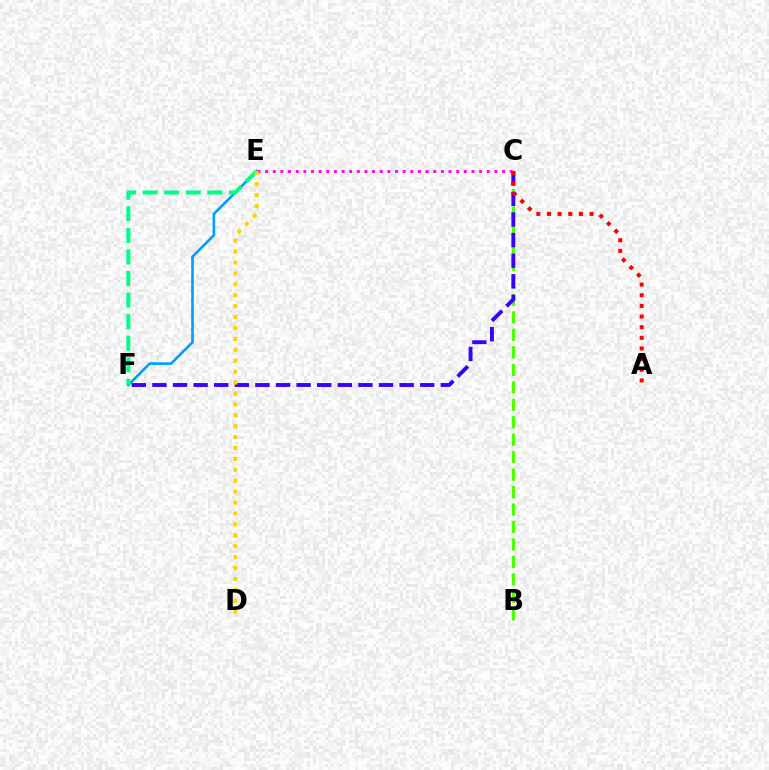{('B', 'C'): [{'color': '#4fff00', 'line_style': 'dashed', 'thickness': 2.37}], ('E', 'F'): [{'color': '#009eff', 'line_style': 'solid', 'thickness': 1.92}, {'color': '#00ff86', 'line_style': 'dashed', 'thickness': 2.93}], ('C', 'F'): [{'color': '#3700ff', 'line_style': 'dashed', 'thickness': 2.8}], ('C', 'E'): [{'color': '#ff00ed', 'line_style': 'dotted', 'thickness': 2.08}], ('A', 'C'): [{'color': '#ff0000', 'line_style': 'dotted', 'thickness': 2.89}], ('D', 'E'): [{'color': '#ffd500', 'line_style': 'dotted', 'thickness': 2.96}]}